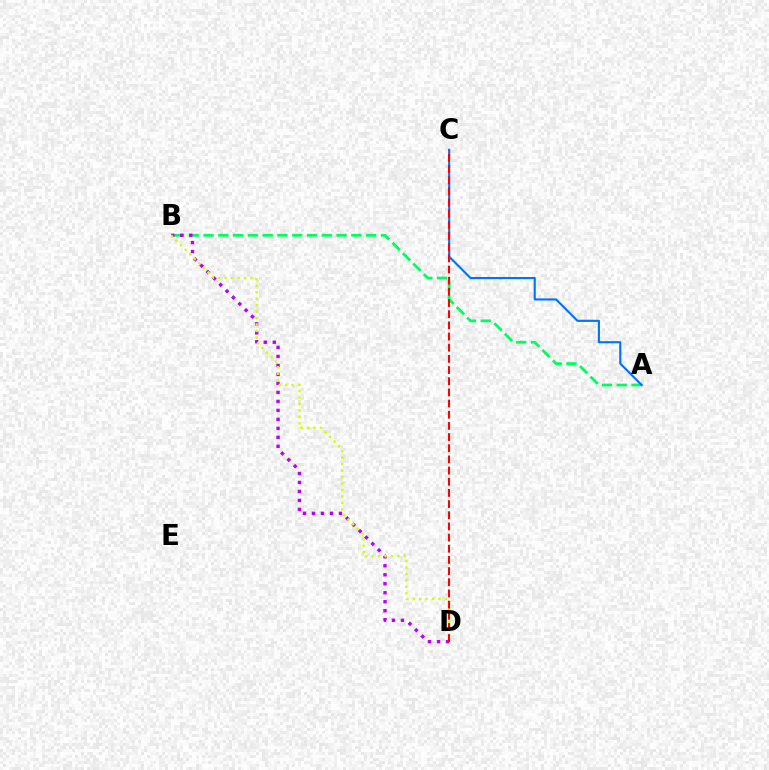{('A', 'B'): [{'color': '#00ff5c', 'line_style': 'dashed', 'thickness': 2.01}], ('B', 'D'): [{'color': '#b900ff', 'line_style': 'dotted', 'thickness': 2.44}, {'color': '#d1ff00', 'line_style': 'dotted', 'thickness': 1.75}], ('A', 'C'): [{'color': '#0074ff', 'line_style': 'solid', 'thickness': 1.54}], ('C', 'D'): [{'color': '#ff0000', 'line_style': 'dashed', 'thickness': 1.52}]}